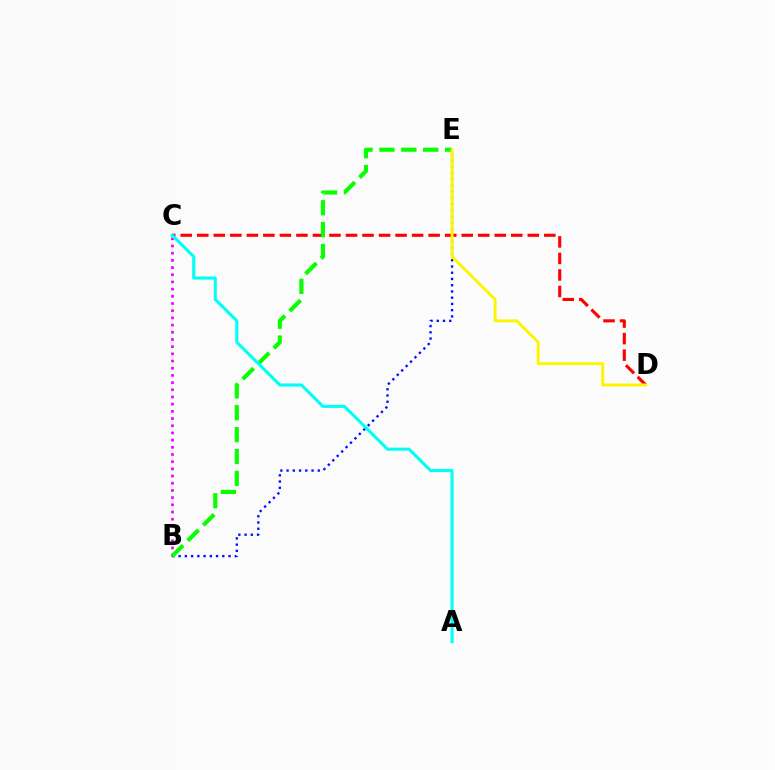{('B', 'C'): [{'color': '#ee00ff', 'line_style': 'dotted', 'thickness': 1.95}], ('B', 'E'): [{'color': '#0010ff', 'line_style': 'dotted', 'thickness': 1.7}, {'color': '#08ff00', 'line_style': 'dashed', 'thickness': 2.97}], ('C', 'D'): [{'color': '#ff0000', 'line_style': 'dashed', 'thickness': 2.24}], ('D', 'E'): [{'color': '#fcf500', 'line_style': 'solid', 'thickness': 2.11}], ('A', 'C'): [{'color': '#00fff6', 'line_style': 'solid', 'thickness': 2.22}]}